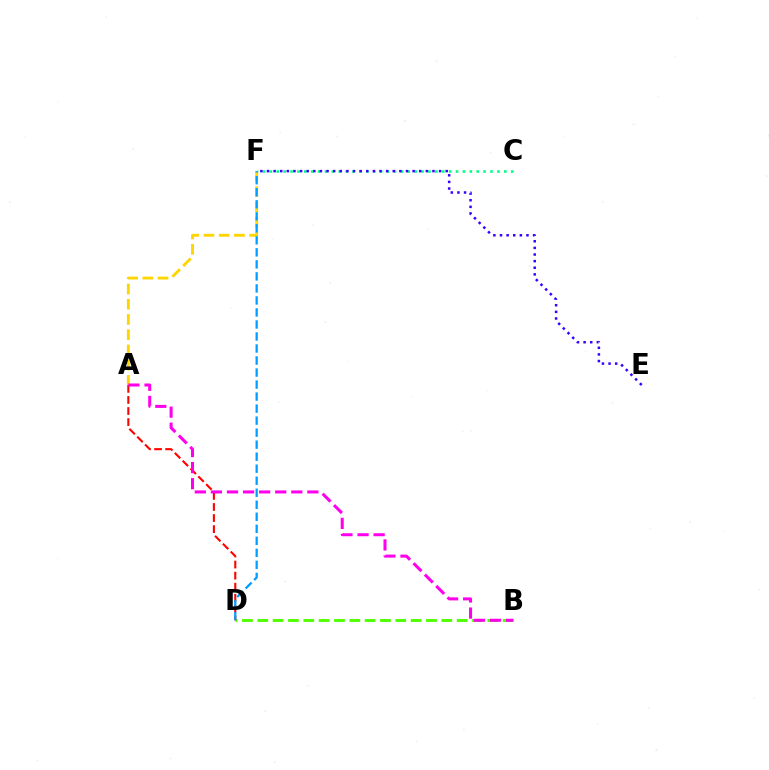{('A', 'F'): [{'color': '#ffd500', 'line_style': 'dashed', 'thickness': 2.07}], ('B', 'D'): [{'color': '#4fff00', 'line_style': 'dashed', 'thickness': 2.08}], ('C', 'F'): [{'color': '#00ff86', 'line_style': 'dotted', 'thickness': 1.87}], ('A', 'D'): [{'color': '#ff0000', 'line_style': 'dashed', 'thickness': 1.5}], ('D', 'F'): [{'color': '#009eff', 'line_style': 'dashed', 'thickness': 1.63}], ('E', 'F'): [{'color': '#3700ff', 'line_style': 'dotted', 'thickness': 1.8}], ('A', 'B'): [{'color': '#ff00ed', 'line_style': 'dashed', 'thickness': 2.18}]}